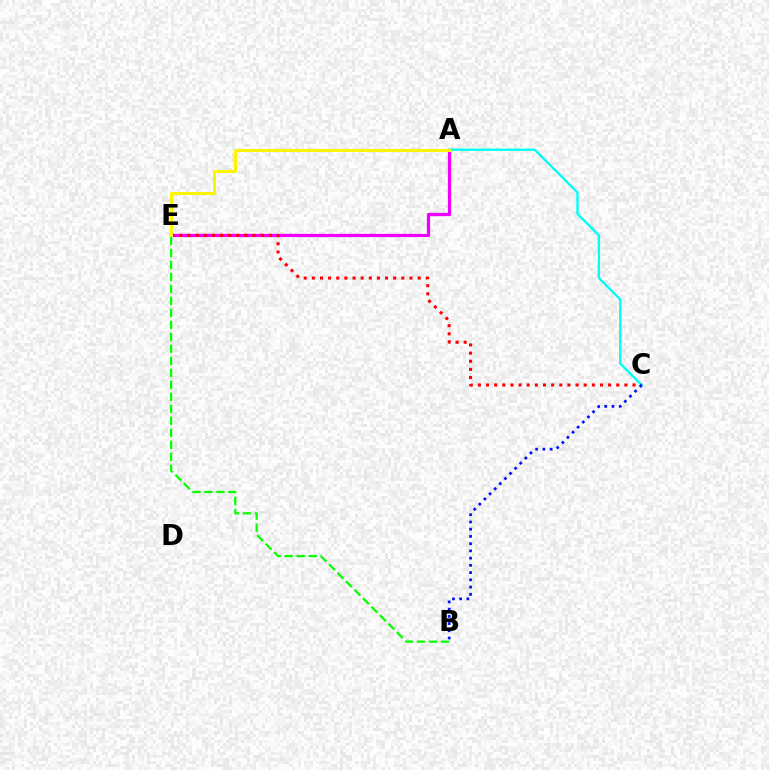{('A', 'E'): [{'color': '#ee00ff', 'line_style': 'solid', 'thickness': 2.33}, {'color': '#fcf500', 'line_style': 'solid', 'thickness': 2.18}], ('A', 'C'): [{'color': '#00fff6', 'line_style': 'solid', 'thickness': 1.7}], ('C', 'E'): [{'color': '#ff0000', 'line_style': 'dotted', 'thickness': 2.21}], ('B', 'E'): [{'color': '#08ff00', 'line_style': 'dashed', 'thickness': 1.63}], ('B', 'C'): [{'color': '#0010ff', 'line_style': 'dotted', 'thickness': 1.97}]}